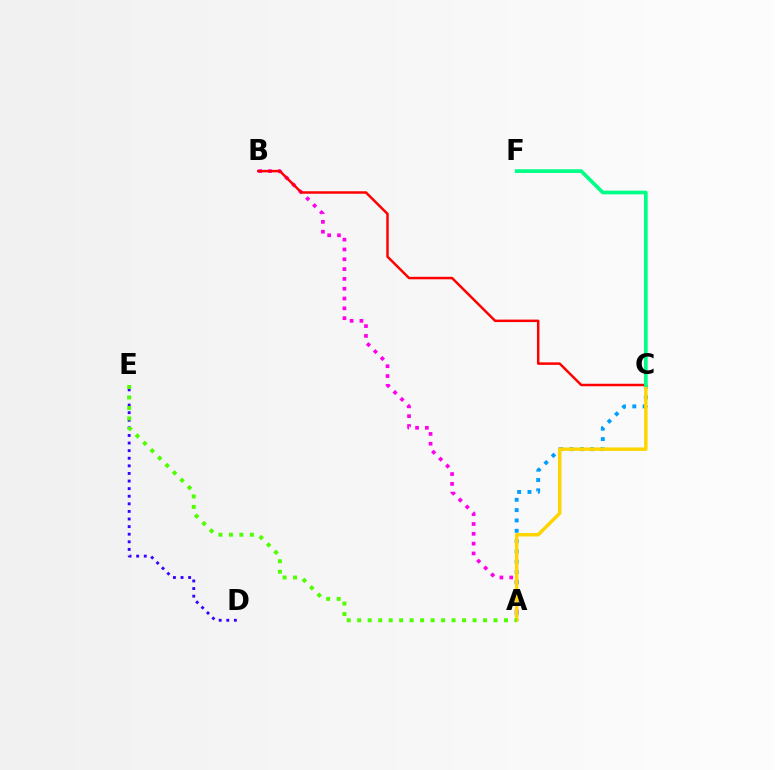{('A', 'B'): [{'color': '#ff00ed', 'line_style': 'dotted', 'thickness': 2.67}], ('D', 'E'): [{'color': '#3700ff', 'line_style': 'dotted', 'thickness': 2.06}], ('A', 'C'): [{'color': '#009eff', 'line_style': 'dotted', 'thickness': 2.81}, {'color': '#ffd500', 'line_style': 'solid', 'thickness': 2.49}], ('B', 'C'): [{'color': '#ff0000', 'line_style': 'solid', 'thickness': 1.79}], ('C', 'F'): [{'color': '#00ff86', 'line_style': 'solid', 'thickness': 2.66}], ('A', 'E'): [{'color': '#4fff00', 'line_style': 'dotted', 'thickness': 2.85}]}